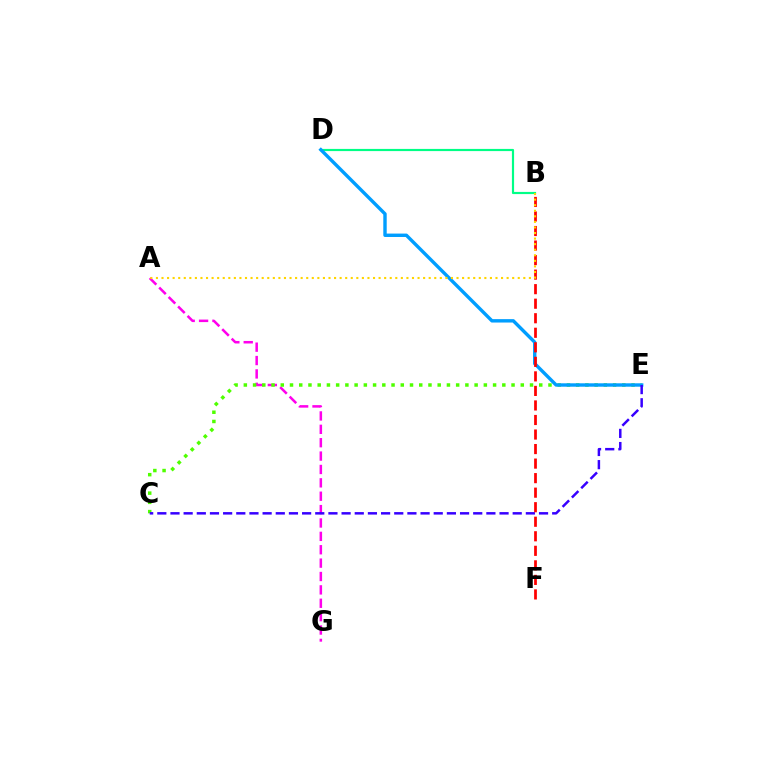{('A', 'G'): [{'color': '#ff00ed', 'line_style': 'dashed', 'thickness': 1.82}], ('C', 'E'): [{'color': '#4fff00', 'line_style': 'dotted', 'thickness': 2.51}, {'color': '#3700ff', 'line_style': 'dashed', 'thickness': 1.79}], ('B', 'D'): [{'color': '#00ff86', 'line_style': 'solid', 'thickness': 1.57}], ('D', 'E'): [{'color': '#009eff', 'line_style': 'solid', 'thickness': 2.45}], ('B', 'F'): [{'color': '#ff0000', 'line_style': 'dashed', 'thickness': 1.97}], ('A', 'B'): [{'color': '#ffd500', 'line_style': 'dotted', 'thickness': 1.51}]}